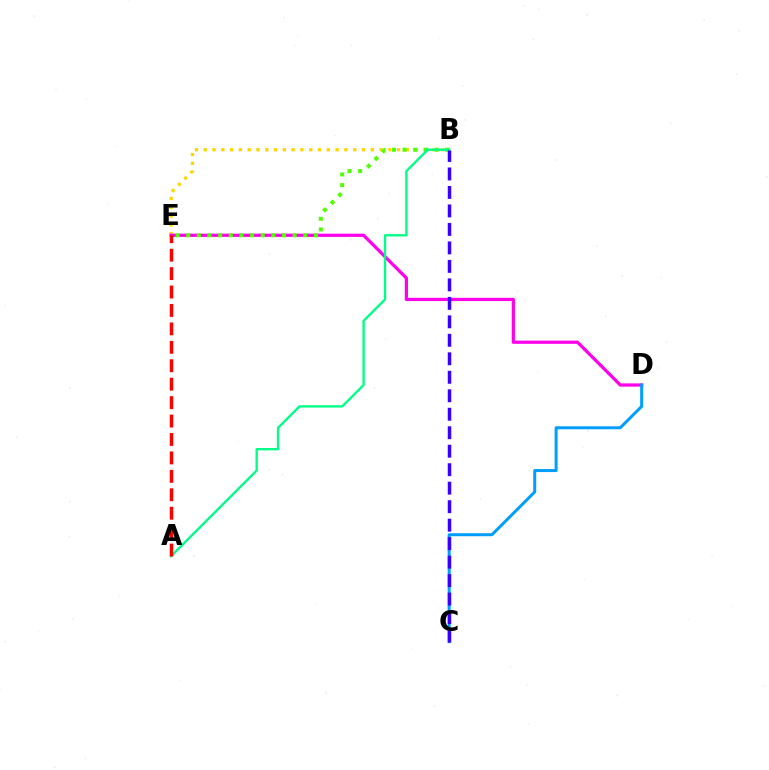{('B', 'E'): [{'color': '#ffd500', 'line_style': 'dotted', 'thickness': 2.39}, {'color': '#4fff00', 'line_style': 'dotted', 'thickness': 2.89}], ('D', 'E'): [{'color': '#ff00ed', 'line_style': 'solid', 'thickness': 2.33}], ('A', 'B'): [{'color': '#00ff86', 'line_style': 'solid', 'thickness': 1.7}], ('A', 'E'): [{'color': '#ff0000', 'line_style': 'dashed', 'thickness': 2.5}], ('C', 'D'): [{'color': '#009eff', 'line_style': 'solid', 'thickness': 2.16}], ('B', 'C'): [{'color': '#3700ff', 'line_style': 'dashed', 'thickness': 2.51}]}